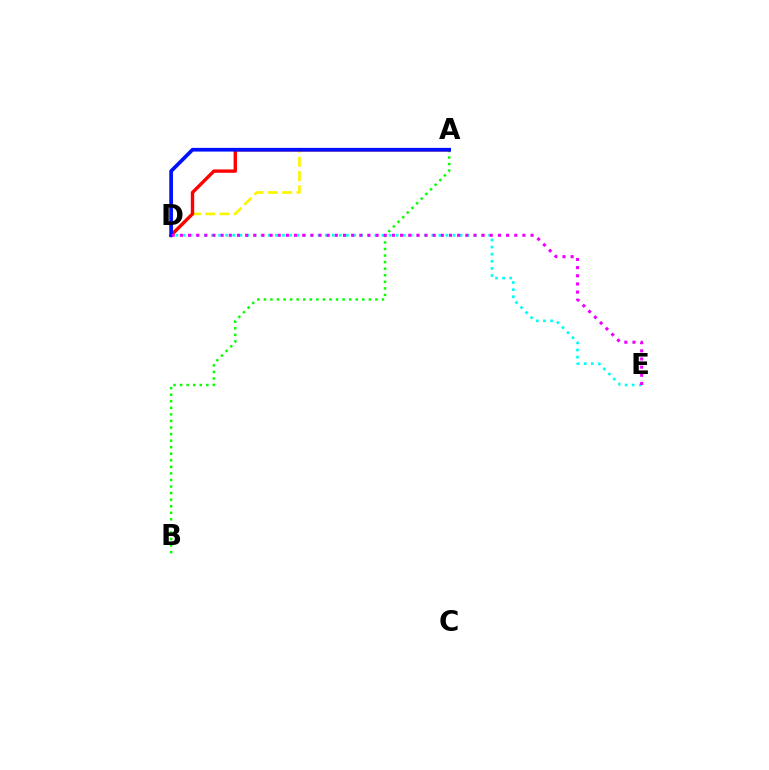{('A', 'B'): [{'color': '#08ff00', 'line_style': 'dotted', 'thickness': 1.78}], ('D', 'E'): [{'color': '#00fff6', 'line_style': 'dotted', 'thickness': 1.93}, {'color': '#ee00ff', 'line_style': 'dotted', 'thickness': 2.22}], ('A', 'D'): [{'color': '#fcf500', 'line_style': 'dashed', 'thickness': 1.94}, {'color': '#ff0000', 'line_style': 'solid', 'thickness': 2.43}, {'color': '#0010ff', 'line_style': 'solid', 'thickness': 2.67}]}